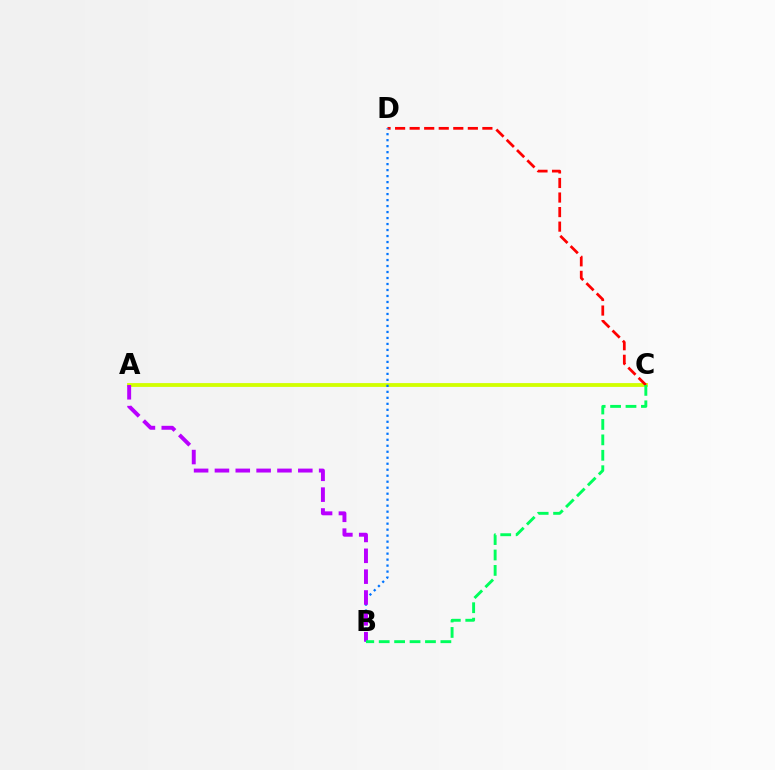{('A', 'C'): [{'color': '#d1ff00', 'line_style': 'solid', 'thickness': 2.75}], ('C', 'D'): [{'color': '#ff0000', 'line_style': 'dashed', 'thickness': 1.98}], ('B', 'D'): [{'color': '#0074ff', 'line_style': 'dotted', 'thickness': 1.63}], ('A', 'B'): [{'color': '#b900ff', 'line_style': 'dashed', 'thickness': 2.83}], ('B', 'C'): [{'color': '#00ff5c', 'line_style': 'dashed', 'thickness': 2.09}]}